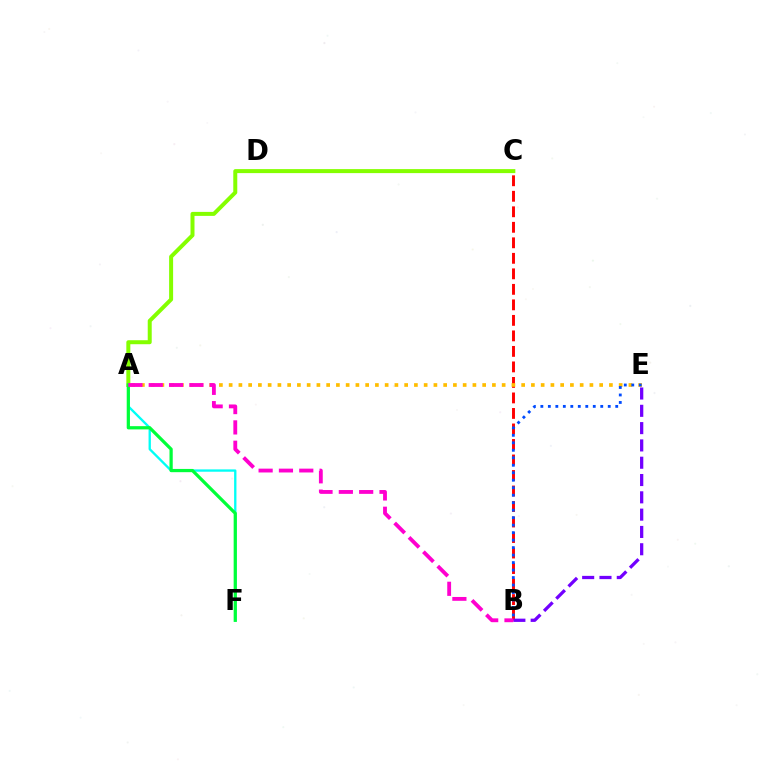{('B', 'C'): [{'color': '#ff0000', 'line_style': 'dashed', 'thickness': 2.11}], ('A', 'C'): [{'color': '#84ff00', 'line_style': 'solid', 'thickness': 2.88}], ('A', 'E'): [{'color': '#ffbd00', 'line_style': 'dotted', 'thickness': 2.65}], ('A', 'F'): [{'color': '#00fff6', 'line_style': 'solid', 'thickness': 1.68}, {'color': '#00ff39', 'line_style': 'solid', 'thickness': 2.33}], ('B', 'E'): [{'color': '#7200ff', 'line_style': 'dashed', 'thickness': 2.35}, {'color': '#004bff', 'line_style': 'dotted', 'thickness': 2.03}], ('A', 'B'): [{'color': '#ff00cf', 'line_style': 'dashed', 'thickness': 2.76}]}